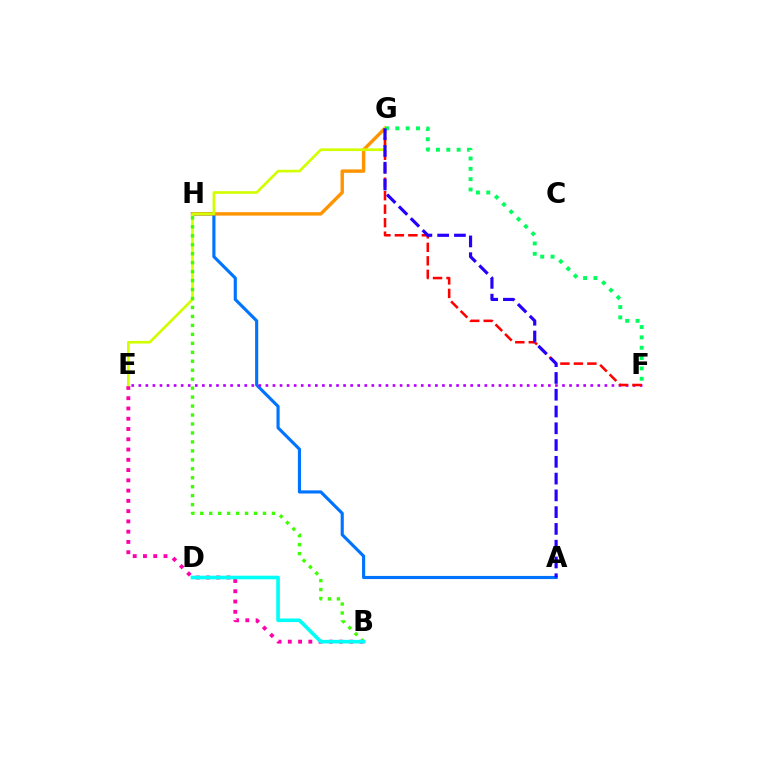{('B', 'E'): [{'color': '#ff00ac', 'line_style': 'dotted', 'thickness': 2.79}], ('A', 'H'): [{'color': '#0074ff', 'line_style': 'solid', 'thickness': 2.25}], ('G', 'H'): [{'color': '#ff9400', 'line_style': 'solid', 'thickness': 2.45}], ('E', 'F'): [{'color': '#b900ff', 'line_style': 'dotted', 'thickness': 1.92}], ('E', 'G'): [{'color': '#d1ff00', 'line_style': 'solid', 'thickness': 1.92}], ('F', 'G'): [{'color': '#ff0000', 'line_style': 'dashed', 'thickness': 1.83}, {'color': '#00ff5c', 'line_style': 'dotted', 'thickness': 2.81}], ('B', 'H'): [{'color': '#3dff00', 'line_style': 'dotted', 'thickness': 2.43}], ('B', 'D'): [{'color': '#00fff6', 'line_style': 'solid', 'thickness': 2.61}], ('A', 'G'): [{'color': '#2500ff', 'line_style': 'dashed', 'thickness': 2.28}]}